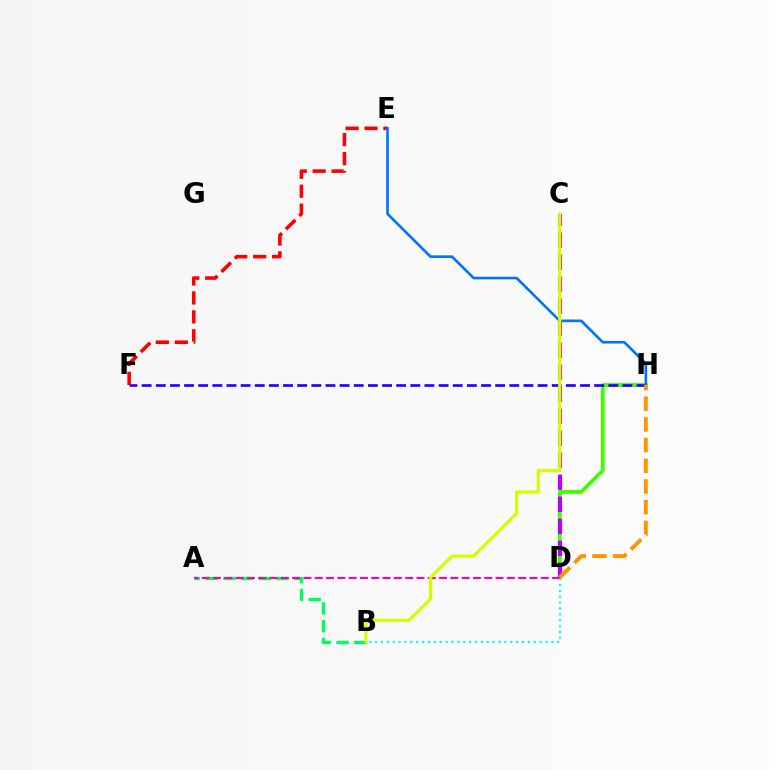{('D', 'H'): [{'color': '#3dff00', 'line_style': 'solid', 'thickness': 2.71}, {'color': '#ff9400', 'line_style': 'dashed', 'thickness': 2.81}], ('E', 'F'): [{'color': '#ff0000', 'line_style': 'dashed', 'thickness': 2.57}], ('A', 'B'): [{'color': '#00ff5c', 'line_style': 'dashed', 'thickness': 2.41}], ('A', 'D'): [{'color': '#ff00ac', 'line_style': 'dashed', 'thickness': 1.54}], ('C', 'D'): [{'color': '#b900ff', 'line_style': 'dashed', 'thickness': 2.99}], ('F', 'H'): [{'color': '#2500ff', 'line_style': 'dashed', 'thickness': 1.92}], ('E', 'H'): [{'color': '#0074ff', 'line_style': 'solid', 'thickness': 1.89}], ('B', 'C'): [{'color': '#d1ff00', 'line_style': 'solid', 'thickness': 2.3}], ('B', 'D'): [{'color': '#00fff6', 'line_style': 'dotted', 'thickness': 1.6}]}